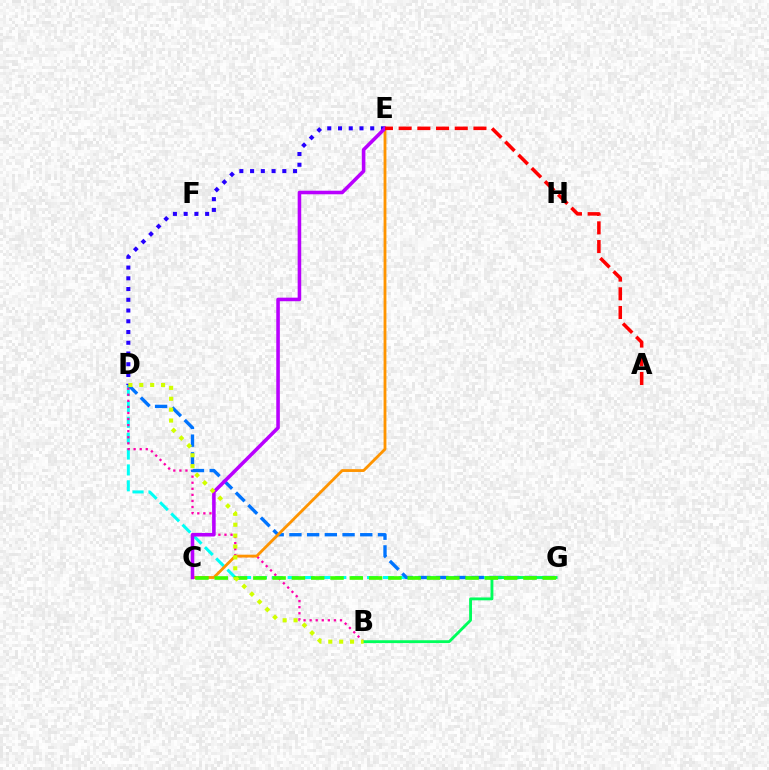{('D', 'G'): [{'color': '#00fff6', 'line_style': 'dashed', 'thickness': 2.16}, {'color': '#0074ff', 'line_style': 'dashed', 'thickness': 2.41}], ('B', 'D'): [{'color': '#ff00ac', 'line_style': 'dotted', 'thickness': 1.65}, {'color': '#d1ff00', 'line_style': 'dotted', 'thickness': 2.96}], ('D', 'E'): [{'color': '#2500ff', 'line_style': 'dotted', 'thickness': 2.92}], ('B', 'G'): [{'color': '#00ff5c', 'line_style': 'solid', 'thickness': 2.06}], ('C', 'E'): [{'color': '#ff9400', 'line_style': 'solid', 'thickness': 2.03}, {'color': '#b900ff', 'line_style': 'solid', 'thickness': 2.56}], ('C', 'G'): [{'color': '#3dff00', 'line_style': 'dashed', 'thickness': 2.62}], ('A', 'E'): [{'color': '#ff0000', 'line_style': 'dashed', 'thickness': 2.54}]}